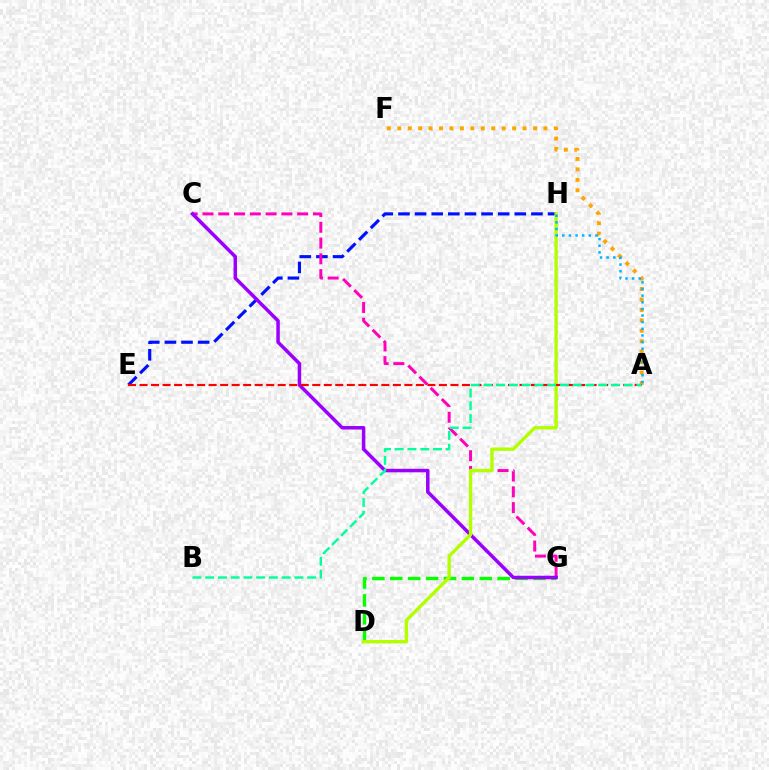{('D', 'G'): [{'color': '#08ff00', 'line_style': 'dashed', 'thickness': 2.43}], ('E', 'H'): [{'color': '#0010ff', 'line_style': 'dashed', 'thickness': 2.26}], ('C', 'G'): [{'color': '#ff00bd', 'line_style': 'dashed', 'thickness': 2.14}, {'color': '#9b00ff', 'line_style': 'solid', 'thickness': 2.52}], ('A', 'F'): [{'color': '#ffa500', 'line_style': 'dotted', 'thickness': 2.84}], ('D', 'H'): [{'color': '#b3ff00', 'line_style': 'solid', 'thickness': 2.43}], ('A', 'E'): [{'color': '#ff0000', 'line_style': 'dashed', 'thickness': 1.56}], ('A', 'B'): [{'color': '#00ff9d', 'line_style': 'dashed', 'thickness': 1.73}], ('A', 'H'): [{'color': '#00b5ff', 'line_style': 'dotted', 'thickness': 1.8}]}